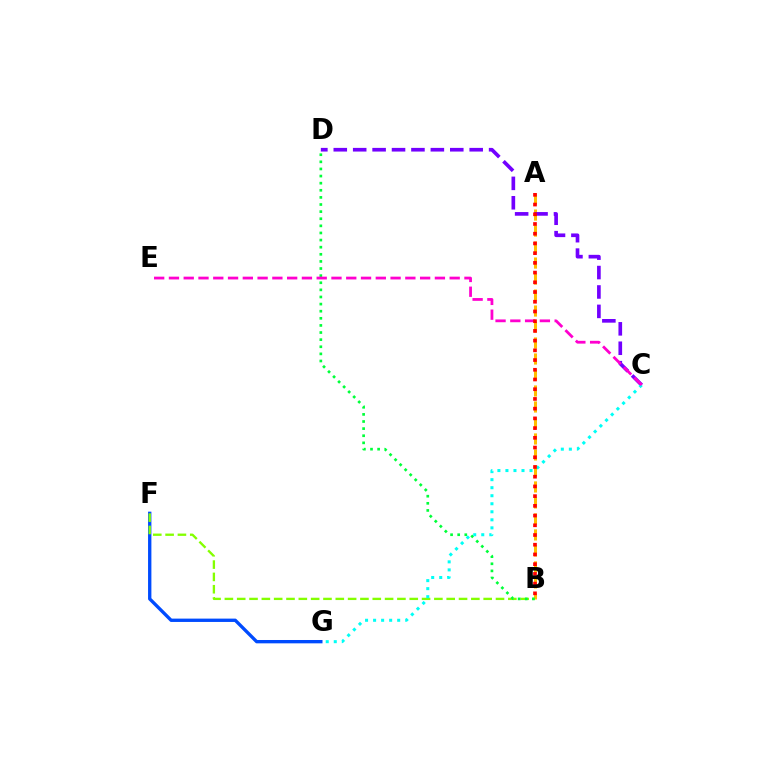{('A', 'B'): [{'color': '#ffbd00', 'line_style': 'dashed', 'thickness': 2.17}, {'color': '#ff0000', 'line_style': 'dotted', 'thickness': 2.64}], ('F', 'G'): [{'color': '#004bff', 'line_style': 'solid', 'thickness': 2.41}], ('B', 'F'): [{'color': '#84ff00', 'line_style': 'dashed', 'thickness': 1.67}], ('C', 'D'): [{'color': '#7200ff', 'line_style': 'dashed', 'thickness': 2.64}], ('B', 'D'): [{'color': '#00ff39', 'line_style': 'dotted', 'thickness': 1.93}], ('C', 'G'): [{'color': '#00fff6', 'line_style': 'dotted', 'thickness': 2.18}], ('C', 'E'): [{'color': '#ff00cf', 'line_style': 'dashed', 'thickness': 2.01}]}